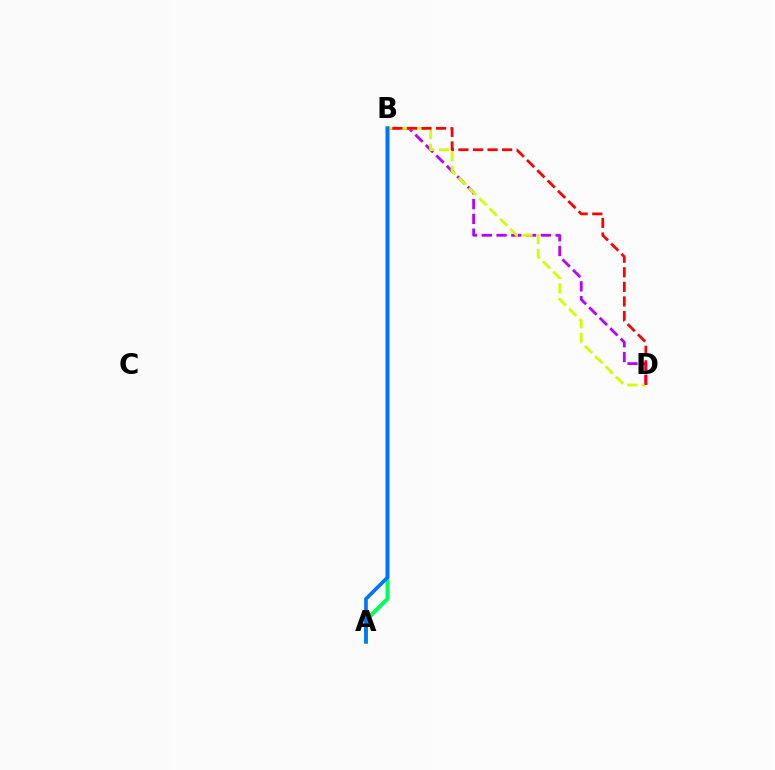{('B', 'D'): [{'color': '#b900ff', 'line_style': 'dashed', 'thickness': 2.01}, {'color': '#d1ff00', 'line_style': 'dashed', 'thickness': 1.98}, {'color': '#ff0000', 'line_style': 'dashed', 'thickness': 1.98}], ('A', 'B'): [{'color': '#00ff5c', 'line_style': 'solid', 'thickness': 2.83}, {'color': '#0074ff', 'line_style': 'solid', 'thickness': 2.63}]}